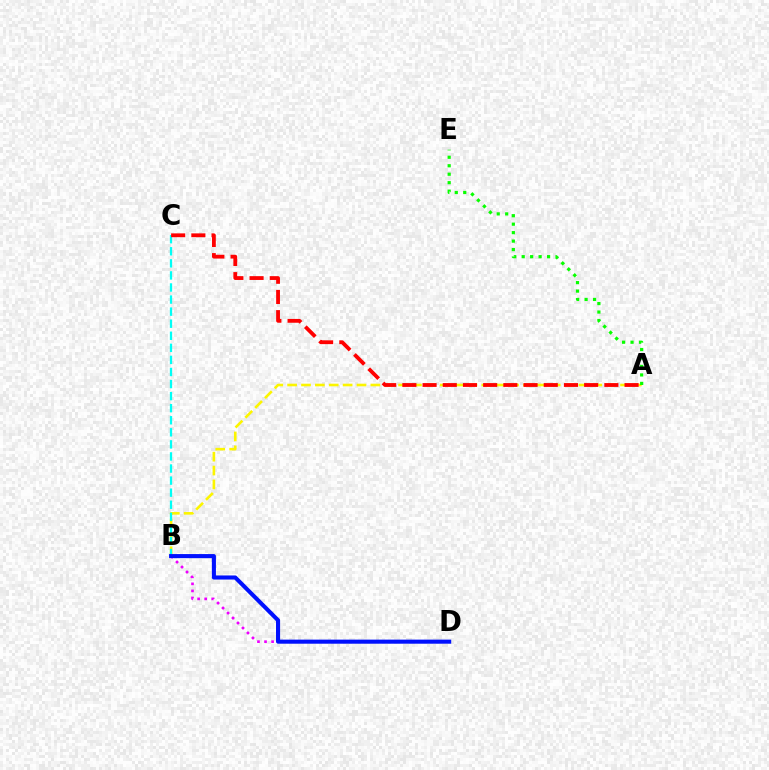{('B', 'D'): [{'color': '#ee00ff', 'line_style': 'dotted', 'thickness': 1.92}, {'color': '#0010ff', 'line_style': 'solid', 'thickness': 2.94}], ('A', 'B'): [{'color': '#fcf500', 'line_style': 'dashed', 'thickness': 1.88}], ('B', 'C'): [{'color': '#00fff6', 'line_style': 'dashed', 'thickness': 1.64}], ('A', 'E'): [{'color': '#08ff00', 'line_style': 'dotted', 'thickness': 2.3}], ('A', 'C'): [{'color': '#ff0000', 'line_style': 'dashed', 'thickness': 2.74}]}